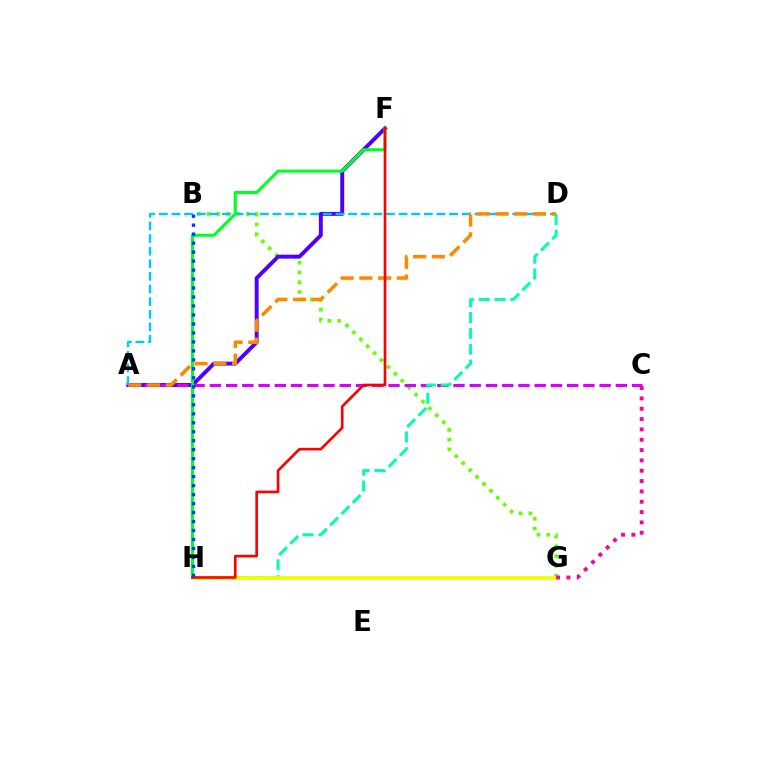{('B', 'G'): [{'color': '#66ff00', 'line_style': 'dotted', 'thickness': 2.66}], ('A', 'F'): [{'color': '#4f00ff', 'line_style': 'solid', 'thickness': 2.83}], ('A', 'C'): [{'color': '#d600ff', 'line_style': 'dashed', 'thickness': 2.21}], ('D', 'H'): [{'color': '#00ffaf', 'line_style': 'dashed', 'thickness': 2.15}], ('A', 'D'): [{'color': '#00c7ff', 'line_style': 'dashed', 'thickness': 1.71}, {'color': '#ff8800', 'line_style': 'dashed', 'thickness': 2.55}], ('G', 'H'): [{'color': '#eeff00', 'line_style': 'solid', 'thickness': 2.7}], ('F', 'H'): [{'color': '#00ff27', 'line_style': 'solid', 'thickness': 2.19}, {'color': '#ff0000', 'line_style': 'solid', 'thickness': 1.9}], ('C', 'G'): [{'color': '#ff00a0', 'line_style': 'dotted', 'thickness': 2.81}], ('B', 'H'): [{'color': '#003fff', 'line_style': 'dotted', 'thickness': 2.44}]}